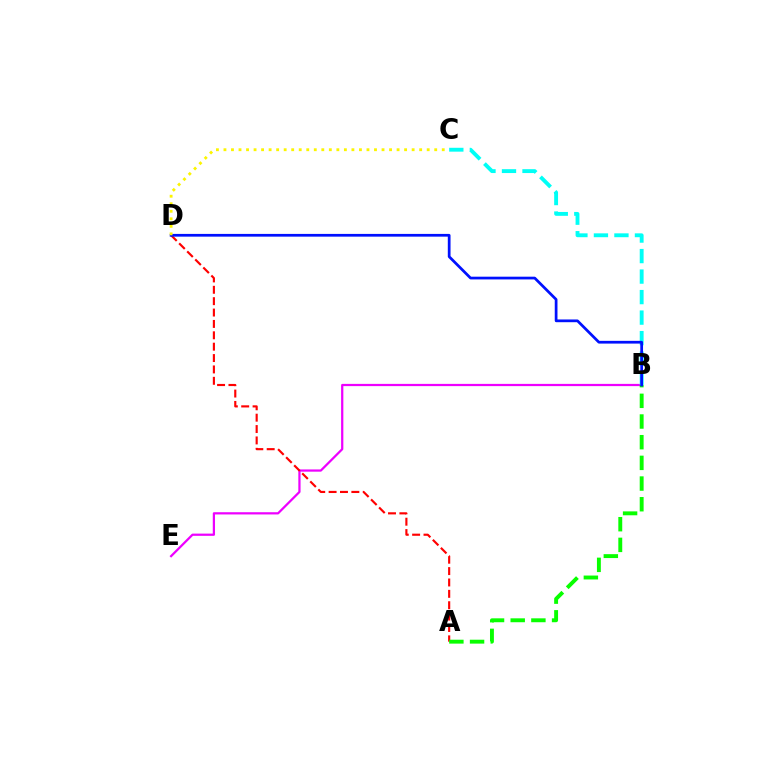{('B', 'E'): [{'color': '#ee00ff', 'line_style': 'solid', 'thickness': 1.61}], ('B', 'C'): [{'color': '#00fff6', 'line_style': 'dashed', 'thickness': 2.79}], ('A', 'D'): [{'color': '#ff0000', 'line_style': 'dashed', 'thickness': 1.55}], ('A', 'B'): [{'color': '#08ff00', 'line_style': 'dashed', 'thickness': 2.81}], ('B', 'D'): [{'color': '#0010ff', 'line_style': 'solid', 'thickness': 1.97}], ('C', 'D'): [{'color': '#fcf500', 'line_style': 'dotted', 'thickness': 2.05}]}